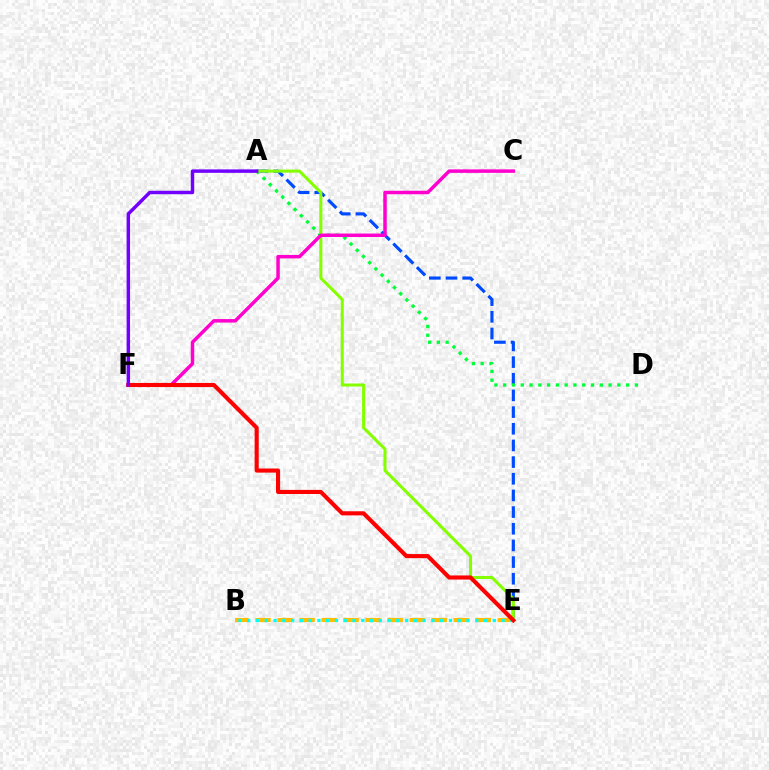{('A', 'E'): [{'color': '#004bff', 'line_style': 'dashed', 'thickness': 2.26}, {'color': '#84ff00', 'line_style': 'solid', 'thickness': 2.2}], ('A', 'D'): [{'color': '#00ff39', 'line_style': 'dotted', 'thickness': 2.39}], ('B', 'E'): [{'color': '#ffbd00', 'line_style': 'dashed', 'thickness': 2.99}, {'color': '#00fff6', 'line_style': 'dotted', 'thickness': 2.38}], ('C', 'F'): [{'color': '#ff00cf', 'line_style': 'solid', 'thickness': 2.51}], ('E', 'F'): [{'color': '#ff0000', 'line_style': 'solid', 'thickness': 2.96}], ('A', 'F'): [{'color': '#7200ff', 'line_style': 'solid', 'thickness': 2.48}]}